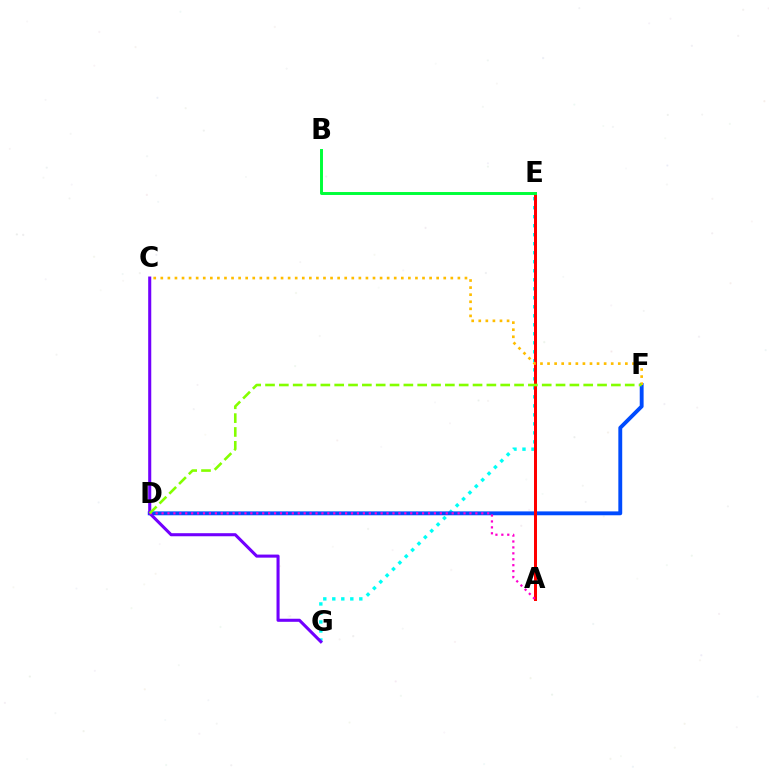{('E', 'G'): [{'color': '#00fff6', 'line_style': 'dotted', 'thickness': 2.45}], ('D', 'F'): [{'color': '#004bff', 'line_style': 'solid', 'thickness': 2.79}, {'color': '#84ff00', 'line_style': 'dashed', 'thickness': 1.88}], ('A', 'E'): [{'color': '#ff0000', 'line_style': 'solid', 'thickness': 2.16}], ('C', 'F'): [{'color': '#ffbd00', 'line_style': 'dotted', 'thickness': 1.92}], ('B', 'E'): [{'color': '#00ff39', 'line_style': 'solid', 'thickness': 2.13}], ('C', 'G'): [{'color': '#7200ff', 'line_style': 'solid', 'thickness': 2.21}], ('A', 'D'): [{'color': '#ff00cf', 'line_style': 'dotted', 'thickness': 1.61}]}